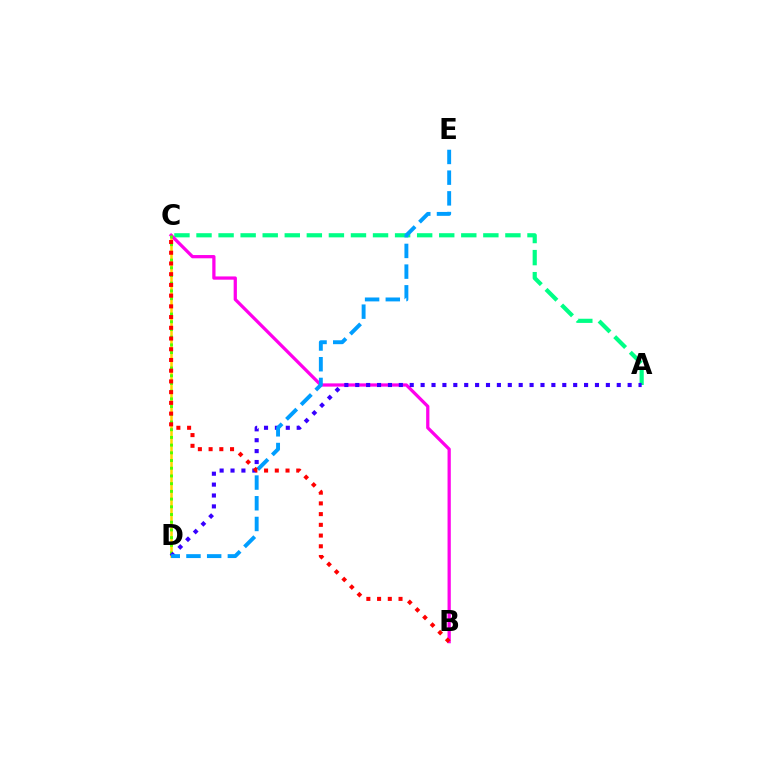{('A', 'C'): [{'color': '#00ff86', 'line_style': 'dashed', 'thickness': 3.0}], ('C', 'D'): [{'color': '#ffd500', 'line_style': 'solid', 'thickness': 1.84}, {'color': '#4fff00', 'line_style': 'dotted', 'thickness': 2.09}], ('B', 'C'): [{'color': '#ff00ed', 'line_style': 'solid', 'thickness': 2.34}, {'color': '#ff0000', 'line_style': 'dotted', 'thickness': 2.91}], ('A', 'D'): [{'color': '#3700ff', 'line_style': 'dotted', 'thickness': 2.96}], ('D', 'E'): [{'color': '#009eff', 'line_style': 'dashed', 'thickness': 2.81}]}